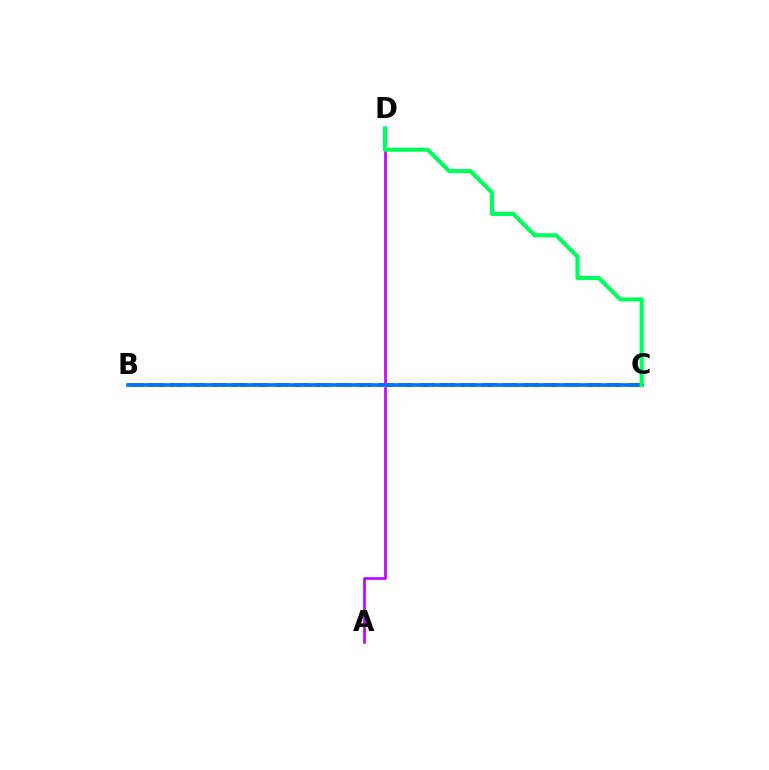{('B', 'C'): [{'color': '#ff0000', 'line_style': 'dashed', 'thickness': 2.82}, {'color': '#d1ff00', 'line_style': 'dotted', 'thickness': 2.48}, {'color': '#0074ff', 'line_style': 'solid', 'thickness': 2.65}], ('A', 'D'): [{'color': '#b900ff', 'line_style': 'solid', 'thickness': 1.9}], ('C', 'D'): [{'color': '#00ff5c', 'line_style': 'solid', 'thickness': 2.94}]}